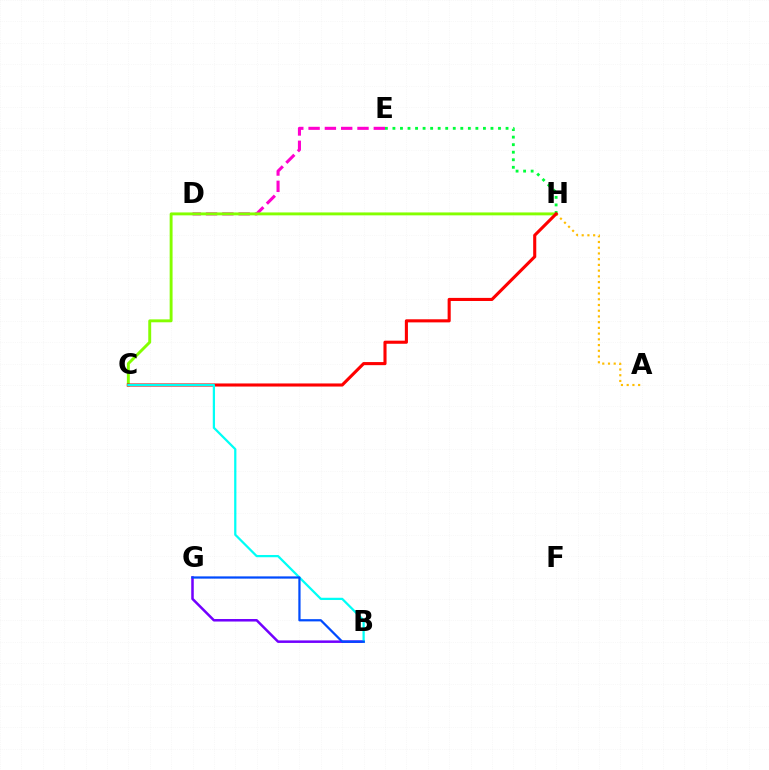{('A', 'H'): [{'color': '#ffbd00', 'line_style': 'dotted', 'thickness': 1.56}], ('D', 'E'): [{'color': '#ff00cf', 'line_style': 'dashed', 'thickness': 2.21}], ('C', 'H'): [{'color': '#84ff00', 'line_style': 'solid', 'thickness': 2.1}, {'color': '#ff0000', 'line_style': 'solid', 'thickness': 2.23}], ('E', 'H'): [{'color': '#00ff39', 'line_style': 'dotted', 'thickness': 2.05}], ('B', 'G'): [{'color': '#7200ff', 'line_style': 'solid', 'thickness': 1.81}, {'color': '#004bff', 'line_style': 'solid', 'thickness': 1.61}], ('B', 'C'): [{'color': '#00fff6', 'line_style': 'solid', 'thickness': 1.62}]}